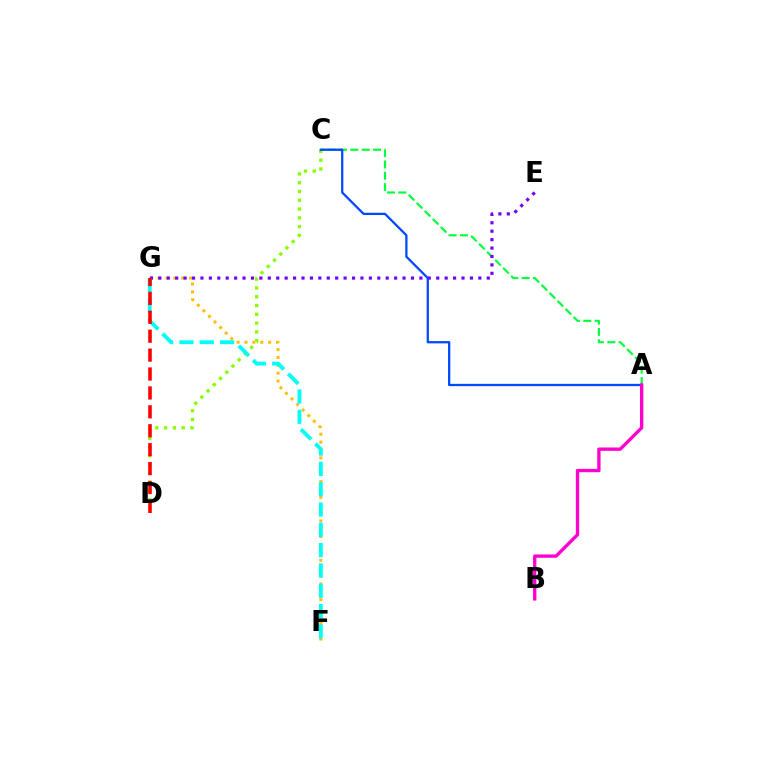{('C', 'D'): [{'color': '#84ff00', 'line_style': 'dotted', 'thickness': 2.39}], ('A', 'C'): [{'color': '#00ff39', 'line_style': 'dashed', 'thickness': 1.54}, {'color': '#004bff', 'line_style': 'solid', 'thickness': 1.65}], ('F', 'G'): [{'color': '#ffbd00', 'line_style': 'dotted', 'thickness': 2.14}, {'color': '#00fff6', 'line_style': 'dashed', 'thickness': 2.76}], ('E', 'G'): [{'color': '#7200ff', 'line_style': 'dotted', 'thickness': 2.29}], ('A', 'B'): [{'color': '#ff00cf', 'line_style': 'solid', 'thickness': 2.4}], ('D', 'G'): [{'color': '#ff0000', 'line_style': 'dashed', 'thickness': 2.57}]}